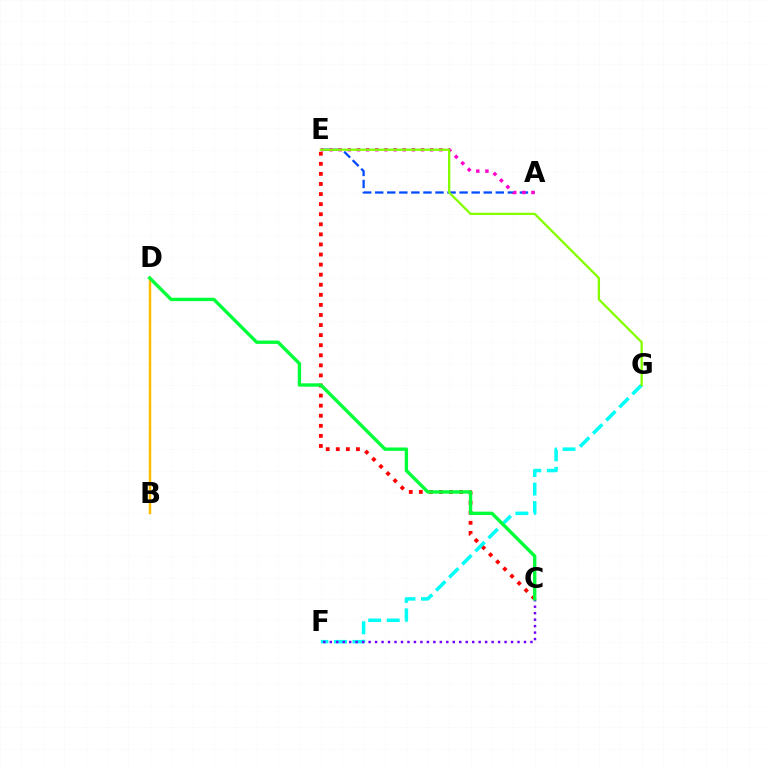{('B', 'D'): [{'color': '#ffbd00', 'line_style': 'solid', 'thickness': 1.77}], ('A', 'E'): [{'color': '#004bff', 'line_style': 'dashed', 'thickness': 1.64}, {'color': '#ff00cf', 'line_style': 'dotted', 'thickness': 2.49}], ('C', 'E'): [{'color': '#ff0000', 'line_style': 'dotted', 'thickness': 2.74}], ('F', 'G'): [{'color': '#00fff6', 'line_style': 'dashed', 'thickness': 2.52}], ('C', 'F'): [{'color': '#7200ff', 'line_style': 'dotted', 'thickness': 1.76}], ('E', 'G'): [{'color': '#84ff00', 'line_style': 'solid', 'thickness': 1.64}], ('C', 'D'): [{'color': '#00ff39', 'line_style': 'solid', 'thickness': 2.43}]}